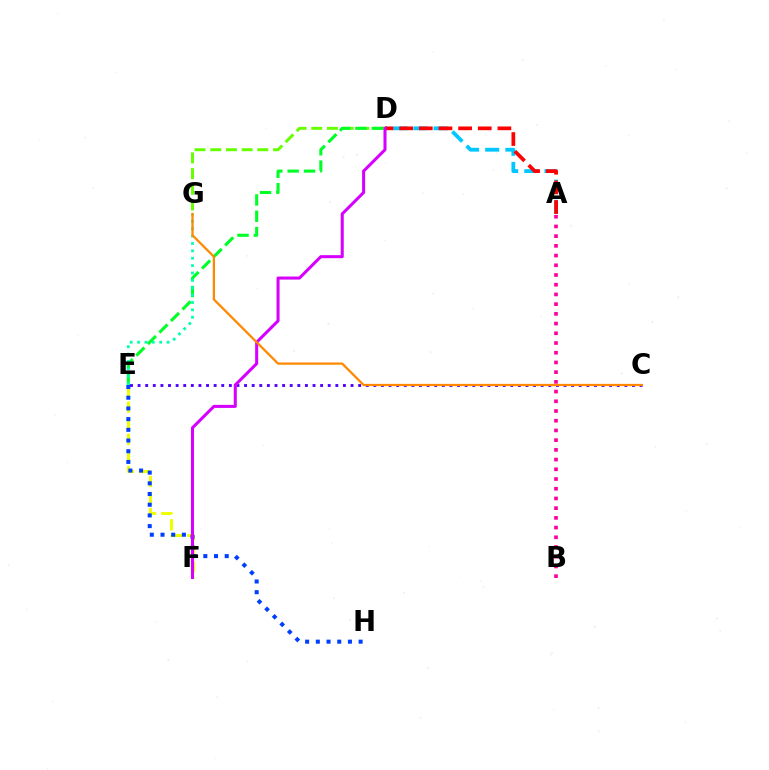{('A', 'D'): [{'color': '#00c7ff', 'line_style': 'dashed', 'thickness': 2.74}, {'color': '#ff0000', 'line_style': 'dashed', 'thickness': 2.67}], ('E', 'F'): [{'color': '#eeff00', 'line_style': 'dashed', 'thickness': 2.18}], ('E', 'H'): [{'color': '#003fff', 'line_style': 'dotted', 'thickness': 2.91}], ('C', 'E'): [{'color': '#4f00ff', 'line_style': 'dotted', 'thickness': 2.07}], ('D', 'G'): [{'color': '#66ff00', 'line_style': 'dashed', 'thickness': 2.13}], ('A', 'B'): [{'color': '#ff00a0', 'line_style': 'dotted', 'thickness': 2.64}], ('D', 'E'): [{'color': '#00ff27', 'line_style': 'dashed', 'thickness': 2.22}], ('E', 'G'): [{'color': '#00ffaf', 'line_style': 'dotted', 'thickness': 2.0}], ('D', 'F'): [{'color': '#d600ff', 'line_style': 'solid', 'thickness': 2.19}], ('C', 'G'): [{'color': '#ff8800', 'line_style': 'solid', 'thickness': 1.63}]}